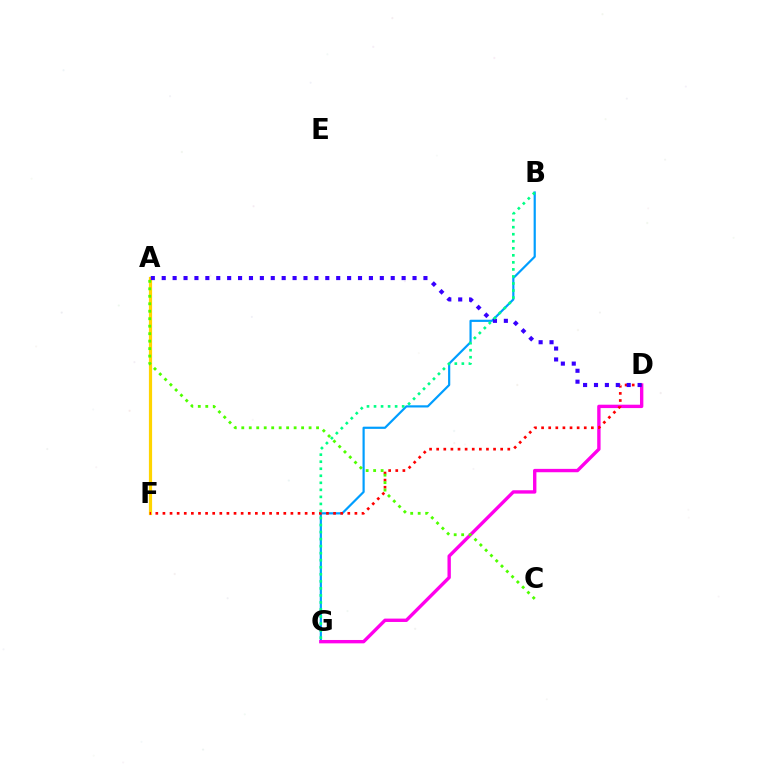{('B', 'G'): [{'color': '#009eff', 'line_style': 'solid', 'thickness': 1.58}, {'color': '#00ff86', 'line_style': 'dotted', 'thickness': 1.91}], ('A', 'F'): [{'color': '#ffd500', 'line_style': 'solid', 'thickness': 2.3}], ('D', 'G'): [{'color': '#ff00ed', 'line_style': 'solid', 'thickness': 2.43}], ('D', 'F'): [{'color': '#ff0000', 'line_style': 'dotted', 'thickness': 1.93}], ('A', 'C'): [{'color': '#4fff00', 'line_style': 'dotted', 'thickness': 2.03}], ('A', 'D'): [{'color': '#3700ff', 'line_style': 'dotted', 'thickness': 2.96}]}